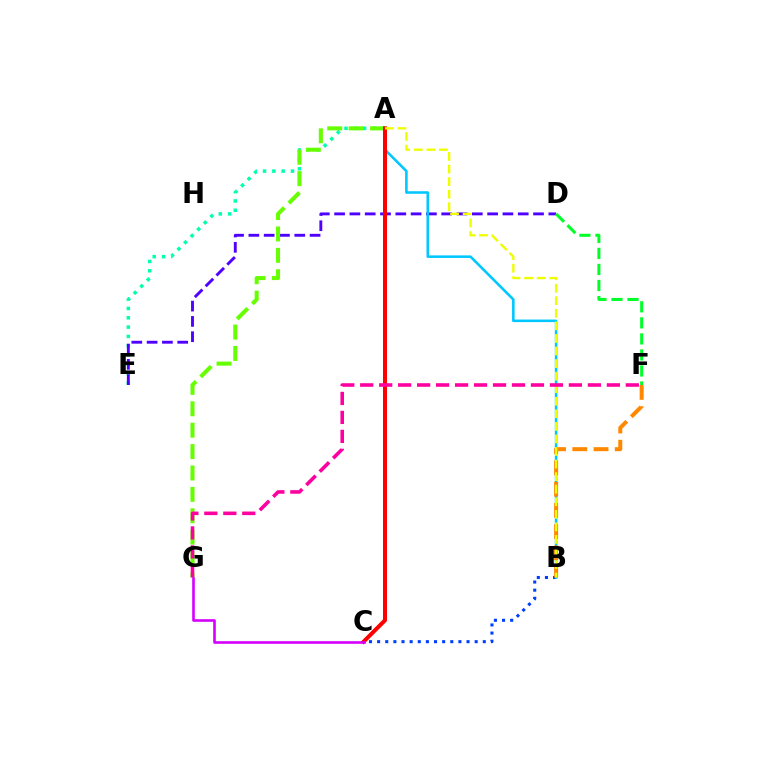{('A', 'E'): [{'color': '#00ffaf', 'line_style': 'dotted', 'thickness': 2.53}], ('B', 'C'): [{'color': '#003fff', 'line_style': 'dotted', 'thickness': 2.21}], ('D', 'E'): [{'color': '#4f00ff', 'line_style': 'dashed', 'thickness': 2.08}], ('A', 'B'): [{'color': '#00c7ff', 'line_style': 'solid', 'thickness': 1.85}, {'color': '#eeff00', 'line_style': 'dashed', 'thickness': 1.71}], ('A', 'G'): [{'color': '#66ff00', 'line_style': 'dashed', 'thickness': 2.91}], ('A', 'C'): [{'color': '#ff0000', 'line_style': 'solid', 'thickness': 2.9}], ('B', 'F'): [{'color': '#ff8800', 'line_style': 'dashed', 'thickness': 2.88}], ('D', 'F'): [{'color': '#00ff27', 'line_style': 'dashed', 'thickness': 2.18}], ('F', 'G'): [{'color': '#ff00a0', 'line_style': 'dashed', 'thickness': 2.58}], ('C', 'G'): [{'color': '#d600ff', 'line_style': 'solid', 'thickness': 1.89}]}